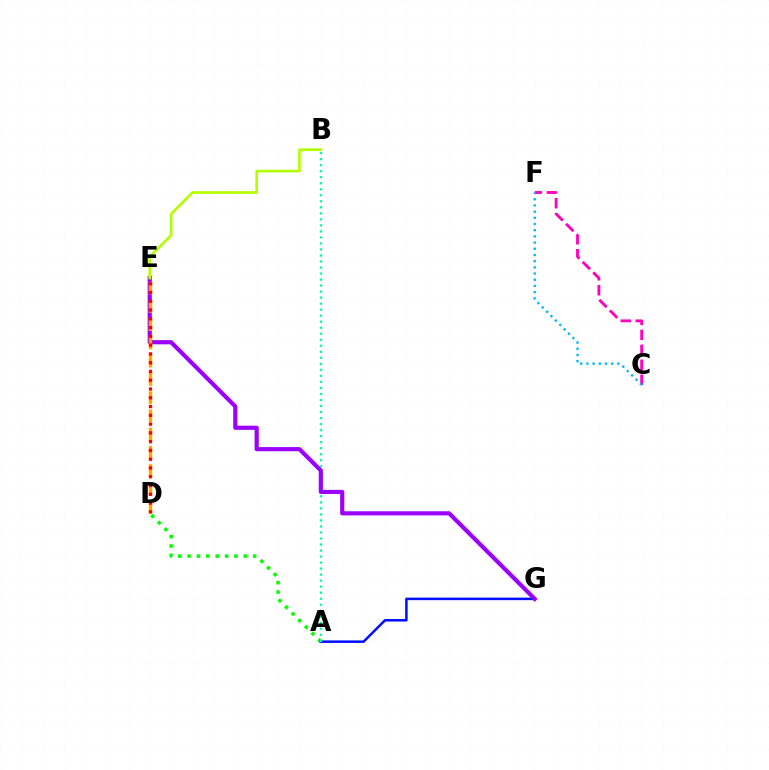{('A', 'D'): [{'color': '#08ff00', 'line_style': 'dotted', 'thickness': 2.54}], ('C', 'F'): [{'color': '#ff00bd', 'line_style': 'dashed', 'thickness': 2.03}, {'color': '#00b5ff', 'line_style': 'dotted', 'thickness': 1.68}], ('A', 'G'): [{'color': '#0010ff', 'line_style': 'solid', 'thickness': 1.82}], ('A', 'B'): [{'color': '#00ff9d', 'line_style': 'dotted', 'thickness': 1.64}], ('E', 'G'): [{'color': '#9b00ff', 'line_style': 'solid', 'thickness': 2.99}], ('D', 'E'): [{'color': '#ffa500', 'line_style': 'dashed', 'thickness': 2.48}, {'color': '#ff0000', 'line_style': 'dotted', 'thickness': 2.38}], ('B', 'E'): [{'color': '#b3ff00', 'line_style': 'solid', 'thickness': 1.92}]}